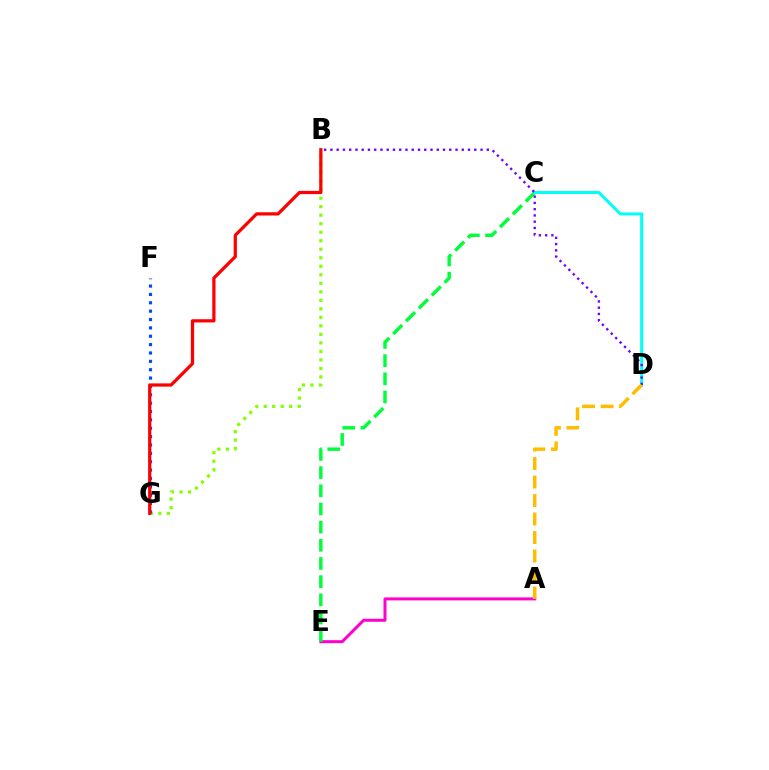{('B', 'G'): [{'color': '#84ff00', 'line_style': 'dotted', 'thickness': 2.31}, {'color': '#ff0000', 'line_style': 'solid', 'thickness': 2.33}], ('A', 'E'): [{'color': '#ff00cf', 'line_style': 'solid', 'thickness': 2.16}], ('F', 'G'): [{'color': '#004bff', 'line_style': 'dotted', 'thickness': 2.27}], ('C', 'E'): [{'color': '#00ff39', 'line_style': 'dashed', 'thickness': 2.47}], ('C', 'D'): [{'color': '#00fff6', 'line_style': 'solid', 'thickness': 2.16}], ('B', 'D'): [{'color': '#7200ff', 'line_style': 'dotted', 'thickness': 1.7}], ('A', 'D'): [{'color': '#ffbd00', 'line_style': 'dashed', 'thickness': 2.51}]}